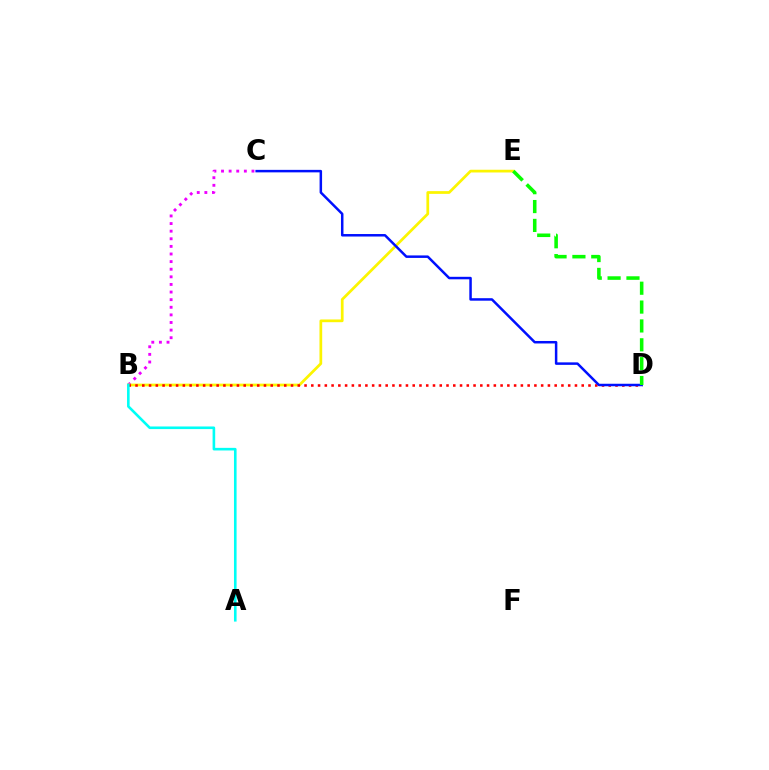{('B', 'C'): [{'color': '#ee00ff', 'line_style': 'dotted', 'thickness': 2.07}], ('B', 'E'): [{'color': '#fcf500', 'line_style': 'solid', 'thickness': 1.97}], ('B', 'D'): [{'color': '#ff0000', 'line_style': 'dotted', 'thickness': 1.84}], ('C', 'D'): [{'color': '#0010ff', 'line_style': 'solid', 'thickness': 1.8}], ('A', 'B'): [{'color': '#00fff6', 'line_style': 'solid', 'thickness': 1.88}], ('D', 'E'): [{'color': '#08ff00', 'line_style': 'dashed', 'thickness': 2.56}]}